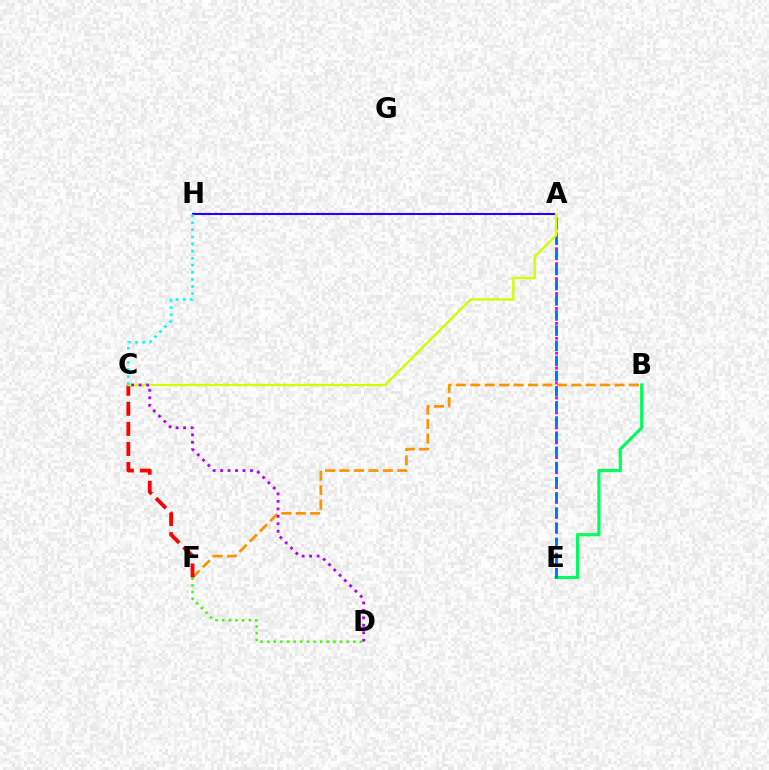{('A', 'E'): [{'color': '#ff00ac', 'line_style': 'dotted', 'thickness': 2.03}, {'color': '#0074ff', 'line_style': 'dashed', 'thickness': 2.06}], ('B', 'E'): [{'color': '#00ff5c', 'line_style': 'solid', 'thickness': 2.27}], ('B', 'F'): [{'color': '#ff9400', 'line_style': 'dashed', 'thickness': 1.96}], ('A', 'H'): [{'color': '#2500ff', 'line_style': 'solid', 'thickness': 1.51}], ('C', 'F'): [{'color': '#ff0000', 'line_style': 'dashed', 'thickness': 2.73}], ('A', 'C'): [{'color': '#d1ff00', 'line_style': 'solid', 'thickness': 1.72}], ('C', 'D'): [{'color': '#b900ff', 'line_style': 'dotted', 'thickness': 2.03}], ('C', 'H'): [{'color': '#00fff6', 'line_style': 'dotted', 'thickness': 1.93}], ('D', 'F'): [{'color': '#3dff00', 'line_style': 'dotted', 'thickness': 1.8}]}